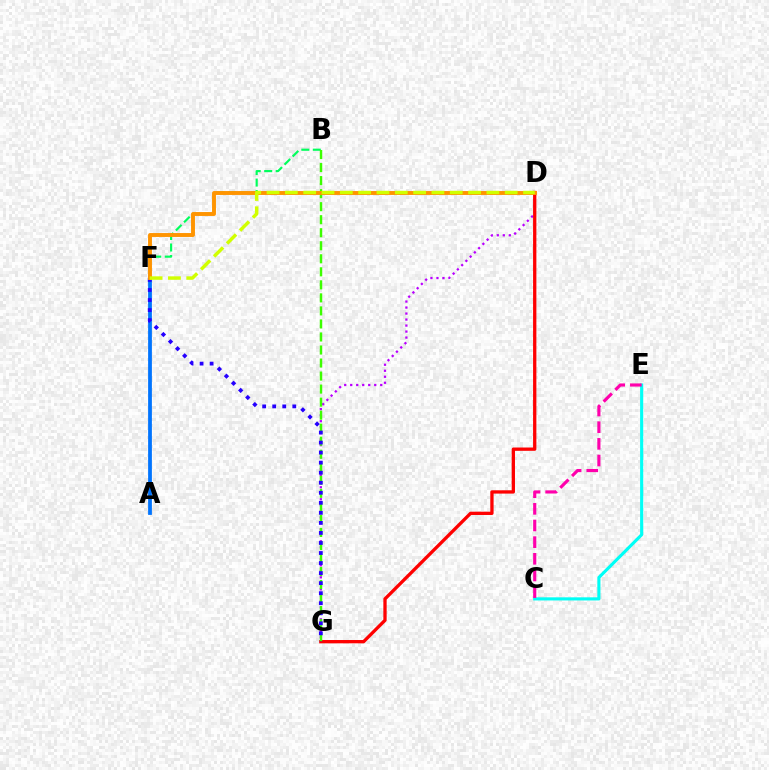{('A', 'F'): [{'color': '#0074ff', 'line_style': 'solid', 'thickness': 2.72}], ('D', 'G'): [{'color': '#b900ff', 'line_style': 'dotted', 'thickness': 1.63}, {'color': '#ff0000', 'line_style': 'solid', 'thickness': 2.38}], ('B', 'F'): [{'color': '#00ff5c', 'line_style': 'dashed', 'thickness': 1.56}], ('C', 'E'): [{'color': '#00fff6', 'line_style': 'solid', 'thickness': 2.25}, {'color': '#ff00ac', 'line_style': 'dashed', 'thickness': 2.26}], ('B', 'G'): [{'color': '#3dff00', 'line_style': 'dashed', 'thickness': 1.77}], ('F', 'G'): [{'color': '#2500ff', 'line_style': 'dotted', 'thickness': 2.73}], ('D', 'F'): [{'color': '#ff9400', 'line_style': 'solid', 'thickness': 2.81}, {'color': '#d1ff00', 'line_style': 'dashed', 'thickness': 2.49}]}